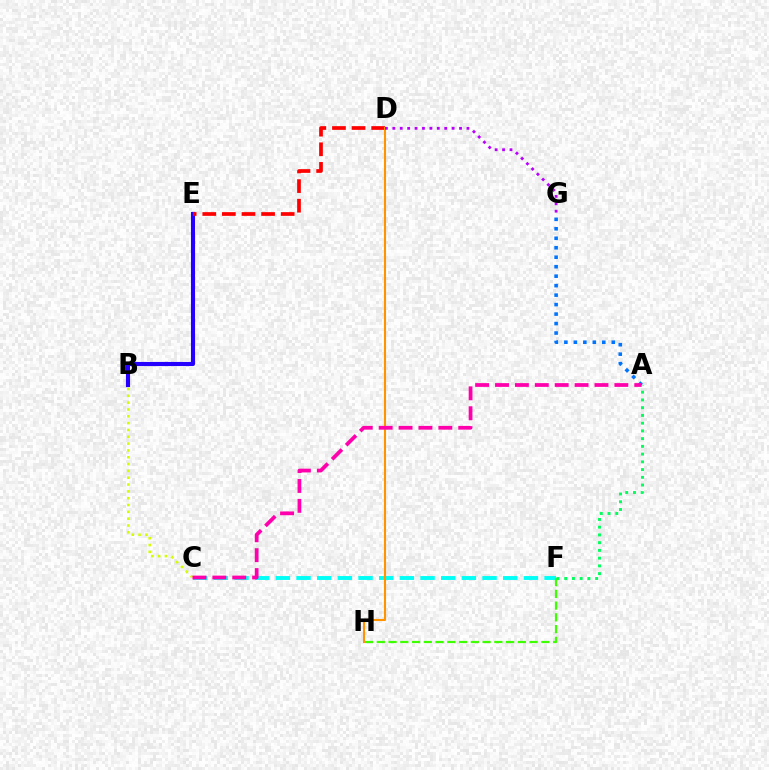{('B', 'E'): [{'color': '#2500ff', 'line_style': 'solid', 'thickness': 2.96}], ('D', 'E'): [{'color': '#ff0000', 'line_style': 'dashed', 'thickness': 2.66}], ('C', 'F'): [{'color': '#00fff6', 'line_style': 'dashed', 'thickness': 2.81}], ('B', 'C'): [{'color': '#d1ff00', 'line_style': 'dotted', 'thickness': 1.85}], ('F', 'H'): [{'color': '#3dff00', 'line_style': 'dashed', 'thickness': 1.6}], ('D', 'H'): [{'color': '#ff9400', 'line_style': 'solid', 'thickness': 1.5}], ('A', 'G'): [{'color': '#0074ff', 'line_style': 'dotted', 'thickness': 2.57}], ('A', 'C'): [{'color': '#ff00ac', 'line_style': 'dashed', 'thickness': 2.7}], ('A', 'F'): [{'color': '#00ff5c', 'line_style': 'dotted', 'thickness': 2.1}], ('D', 'G'): [{'color': '#b900ff', 'line_style': 'dotted', 'thickness': 2.01}]}